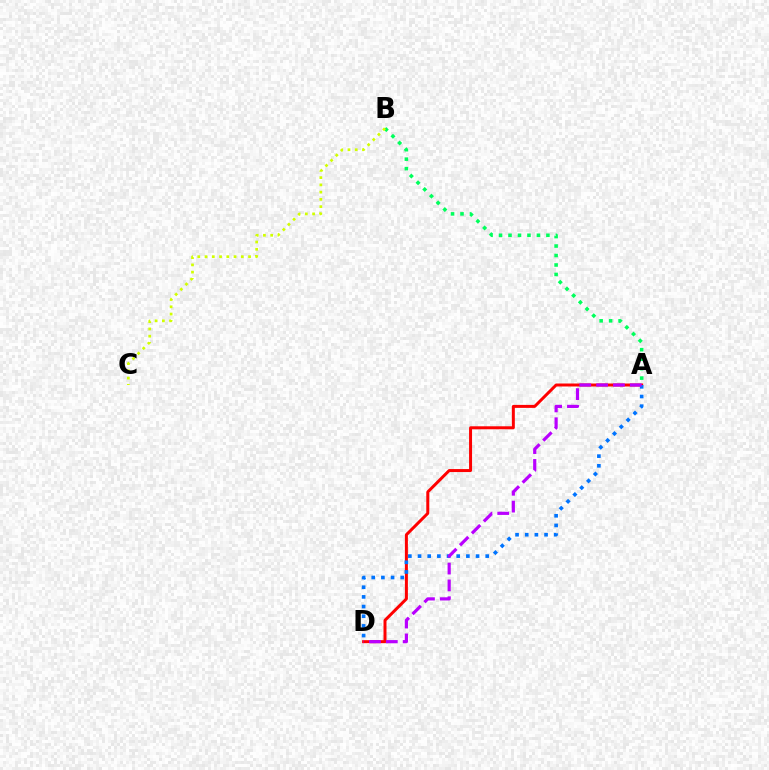{('A', 'B'): [{'color': '#00ff5c', 'line_style': 'dotted', 'thickness': 2.57}], ('A', 'D'): [{'color': '#ff0000', 'line_style': 'solid', 'thickness': 2.15}, {'color': '#0074ff', 'line_style': 'dotted', 'thickness': 2.63}, {'color': '#b900ff', 'line_style': 'dashed', 'thickness': 2.29}], ('B', 'C'): [{'color': '#d1ff00', 'line_style': 'dotted', 'thickness': 1.97}]}